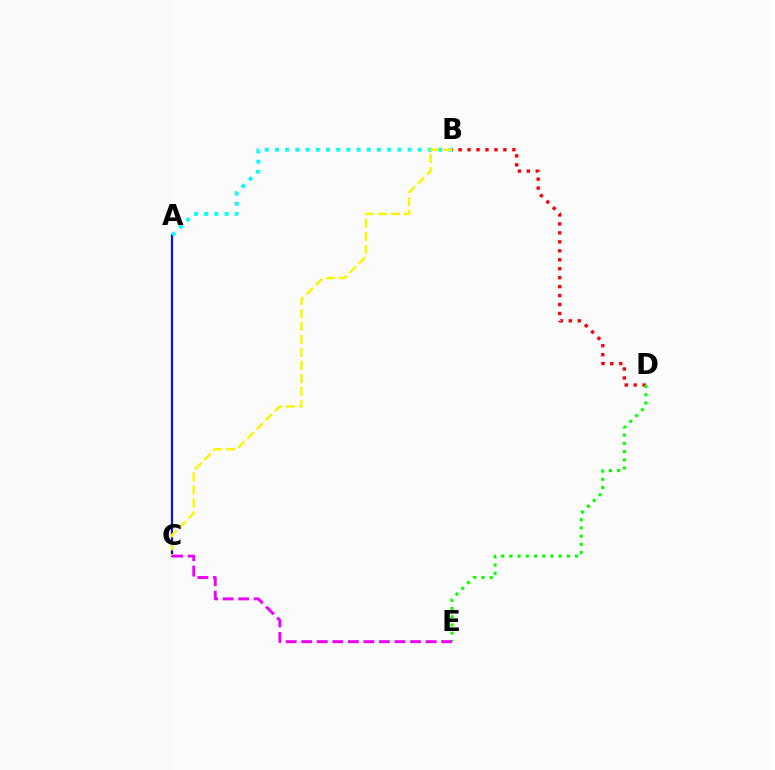{('B', 'D'): [{'color': '#ff0000', 'line_style': 'dotted', 'thickness': 2.43}], ('A', 'C'): [{'color': '#0010ff', 'line_style': 'solid', 'thickness': 1.56}], ('A', 'B'): [{'color': '#00fff6', 'line_style': 'dotted', 'thickness': 2.77}], ('D', 'E'): [{'color': '#08ff00', 'line_style': 'dotted', 'thickness': 2.23}], ('B', 'C'): [{'color': '#fcf500', 'line_style': 'dashed', 'thickness': 1.76}], ('C', 'E'): [{'color': '#ee00ff', 'line_style': 'dashed', 'thickness': 2.11}]}